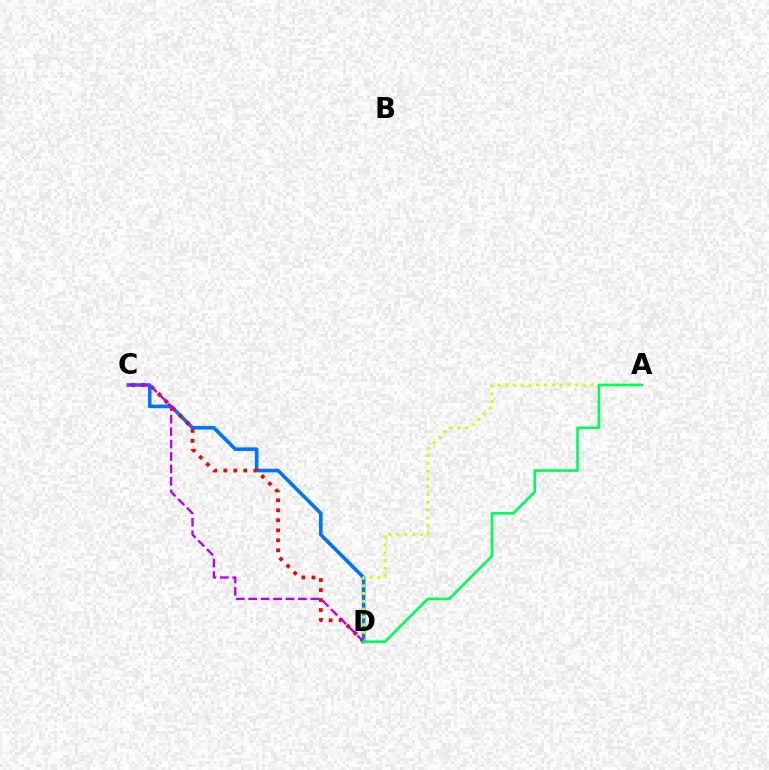{('C', 'D'): [{'color': '#0074ff', 'line_style': 'solid', 'thickness': 2.61}, {'color': '#ff0000', 'line_style': 'dotted', 'thickness': 2.72}, {'color': '#b900ff', 'line_style': 'dashed', 'thickness': 1.69}], ('A', 'D'): [{'color': '#d1ff00', 'line_style': 'dotted', 'thickness': 2.11}, {'color': '#00ff5c', 'line_style': 'solid', 'thickness': 1.91}]}